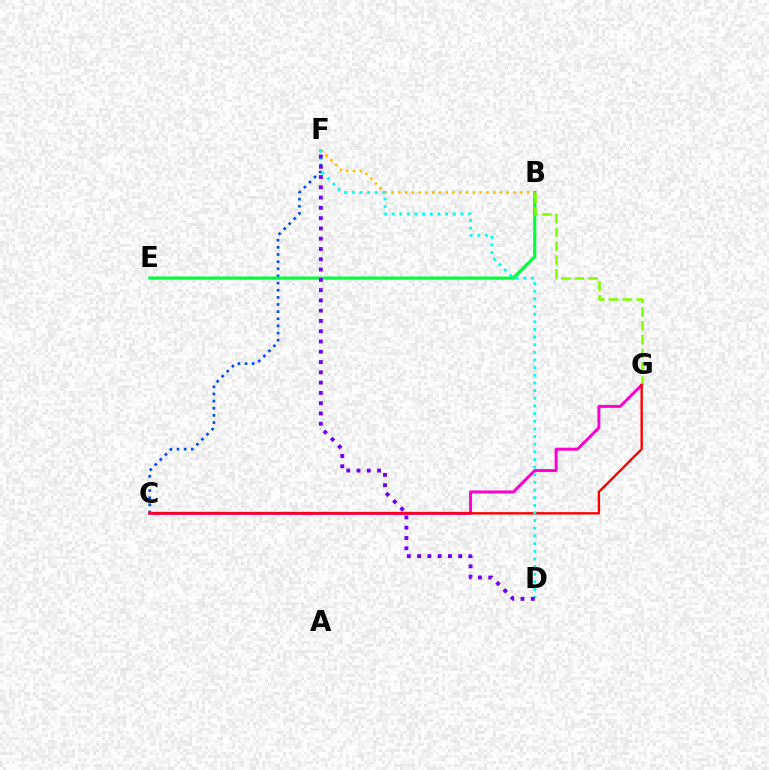{('C', 'F'): [{'color': '#004bff', 'line_style': 'dotted', 'thickness': 1.94}], ('B', 'E'): [{'color': '#00ff39', 'line_style': 'solid', 'thickness': 2.23}], ('C', 'G'): [{'color': '#ff00cf', 'line_style': 'solid', 'thickness': 2.13}, {'color': '#ff0000', 'line_style': 'solid', 'thickness': 1.72}], ('B', 'G'): [{'color': '#84ff00', 'line_style': 'dashed', 'thickness': 1.87}], ('B', 'F'): [{'color': '#ffbd00', 'line_style': 'dotted', 'thickness': 1.84}], ('D', 'F'): [{'color': '#00fff6', 'line_style': 'dotted', 'thickness': 2.08}, {'color': '#7200ff', 'line_style': 'dotted', 'thickness': 2.79}]}